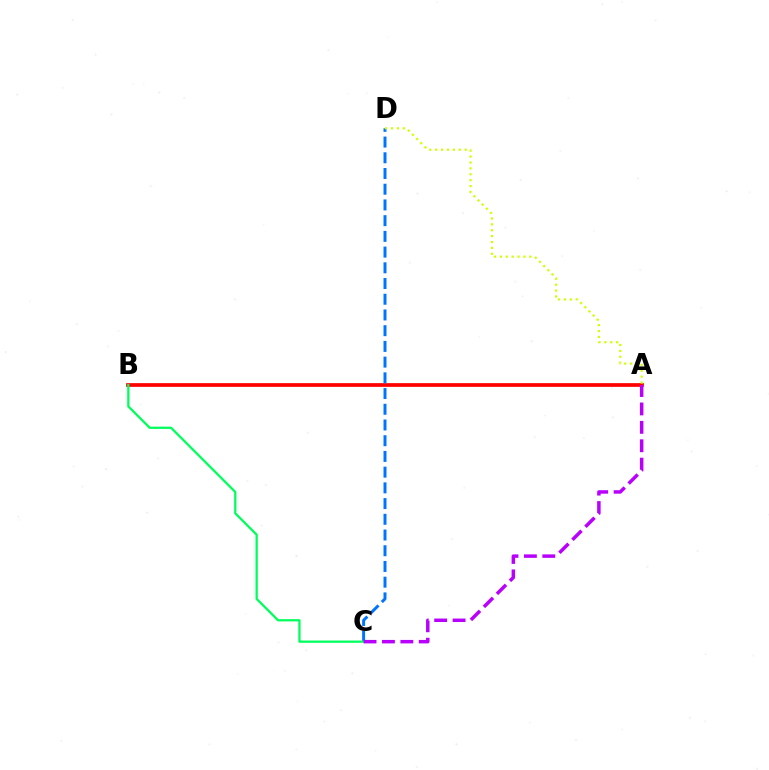{('A', 'B'): [{'color': '#ff0000', 'line_style': 'solid', 'thickness': 2.67}], ('C', 'D'): [{'color': '#0074ff', 'line_style': 'dashed', 'thickness': 2.14}], ('B', 'C'): [{'color': '#00ff5c', 'line_style': 'solid', 'thickness': 1.63}], ('A', 'C'): [{'color': '#b900ff', 'line_style': 'dashed', 'thickness': 2.5}], ('A', 'D'): [{'color': '#d1ff00', 'line_style': 'dotted', 'thickness': 1.6}]}